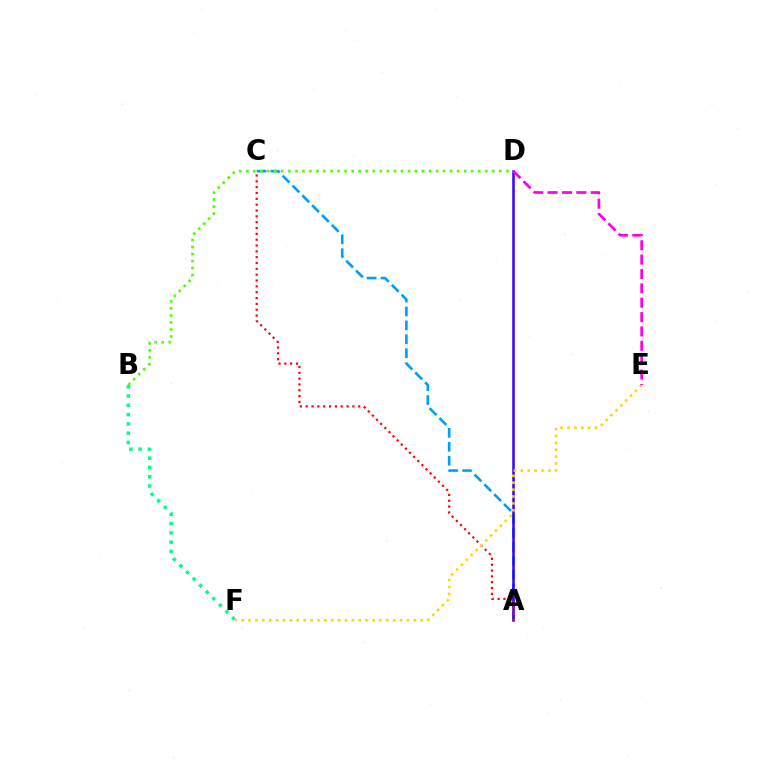{('A', 'C'): [{'color': '#009eff', 'line_style': 'dashed', 'thickness': 1.89}, {'color': '#ff0000', 'line_style': 'dotted', 'thickness': 1.59}], ('B', 'F'): [{'color': '#00ff86', 'line_style': 'dotted', 'thickness': 2.52}], ('A', 'D'): [{'color': '#3700ff', 'line_style': 'solid', 'thickness': 1.81}], ('B', 'D'): [{'color': '#4fff00', 'line_style': 'dotted', 'thickness': 1.91}], ('E', 'F'): [{'color': '#ffd500', 'line_style': 'dotted', 'thickness': 1.87}], ('D', 'E'): [{'color': '#ff00ed', 'line_style': 'dashed', 'thickness': 1.95}]}